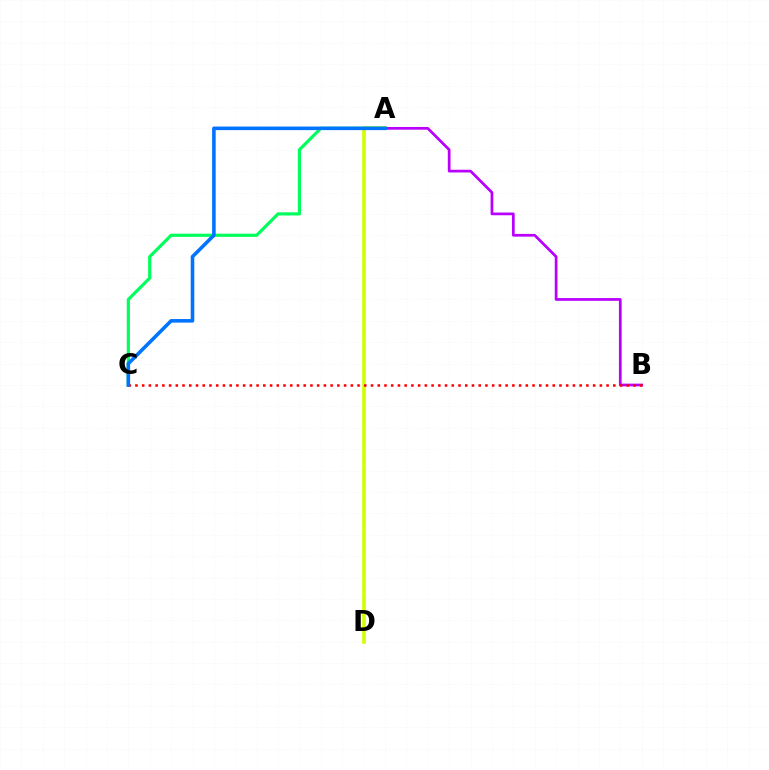{('A', 'D'): [{'color': '#d1ff00', 'line_style': 'solid', 'thickness': 2.61}], ('A', 'B'): [{'color': '#b900ff', 'line_style': 'solid', 'thickness': 1.96}], ('A', 'C'): [{'color': '#00ff5c', 'line_style': 'solid', 'thickness': 2.29}, {'color': '#0074ff', 'line_style': 'solid', 'thickness': 2.58}], ('B', 'C'): [{'color': '#ff0000', 'line_style': 'dotted', 'thickness': 1.83}]}